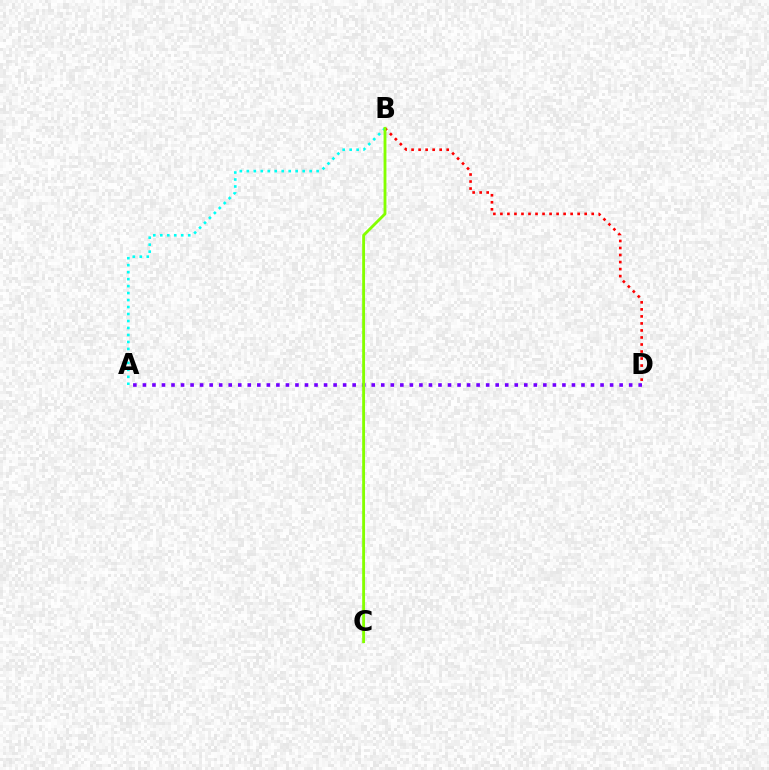{('B', 'D'): [{'color': '#ff0000', 'line_style': 'dotted', 'thickness': 1.91}], ('A', 'B'): [{'color': '#00fff6', 'line_style': 'dotted', 'thickness': 1.9}], ('A', 'D'): [{'color': '#7200ff', 'line_style': 'dotted', 'thickness': 2.59}], ('B', 'C'): [{'color': '#84ff00', 'line_style': 'solid', 'thickness': 2.05}]}